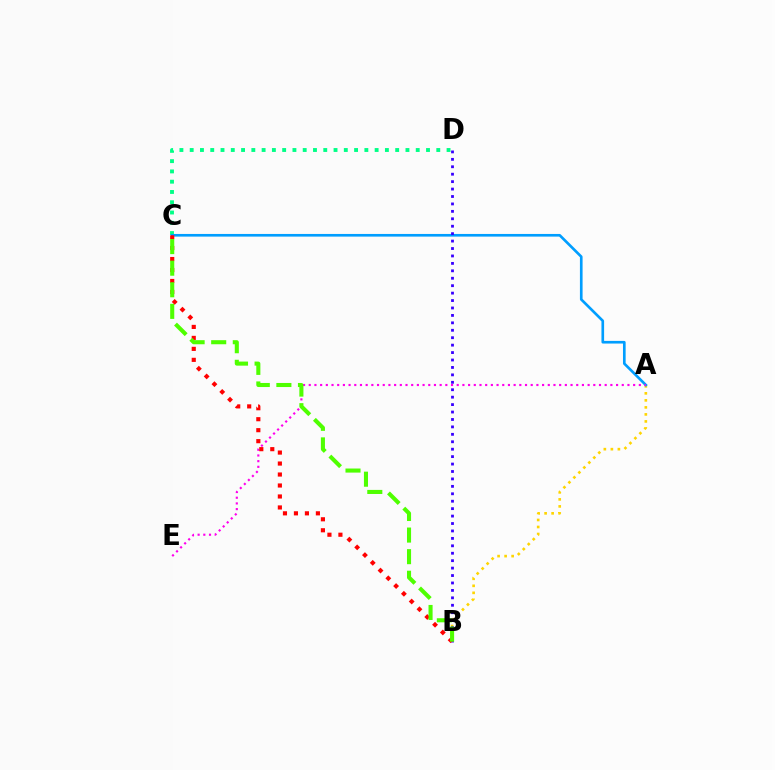{('A', 'B'): [{'color': '#ffd500', 'line_style': 'dotted', 'thickness': 1.91}], ('C', 'D'): [{'color': '#00ff86', 'line_style': 'dotted', 'thickness': 2.79}], ('A', 'C'): [{'color': '#009eff', 'line_style': 'solid', 'thickness': 1.91}], ('A', 'E'): [{'color': '#ff00ed', 'line_style': 'dotted', 'thickness': 1.55}], ('B', 'D'): [{'color': '#3700ff', 'line_style': 'dotted', 'thickness': 2.02}], ('B', 'C'): [{'color': '#ff0000', 'line_style': 'dotted', 'thickness': 2.98}, {'color': '#4fff00', 'line_style': 'dashed', 'thickness': 2.93}]}